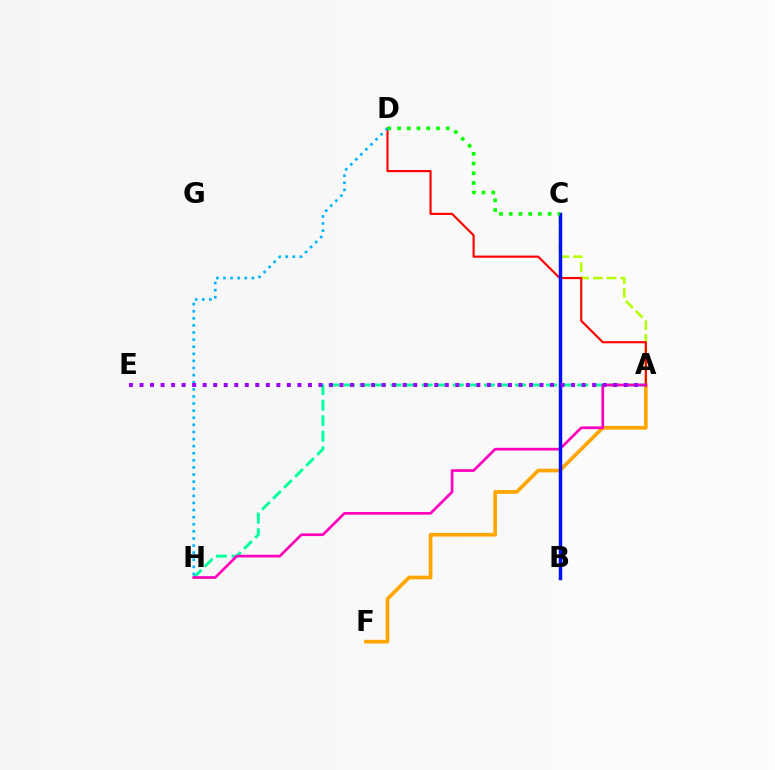{('A', 'C'): [{'color': '#b3ff00', 'line_style': 'dashed', 'thickness': 1.87}], ('A', 'H'): [{'color': '#00ff9d', 'line_style': 'dashed', 'thickness': 2.11}, {'color': '#ff00bd', 'line_style': 'solid', 'thickness': 1.95}], ('A', 'D'): [{'color': '#ff0000', 'line_style': 'solid', 'thickness': 1.55}], ('A', 'F'): [{'color': '#ffa500', 'line_style': 'solid', 'thickness': 2.65}], ('D', 'H'): [{'color': '#00b5ff', 'line_style': 'dotted', 'thickness': 1.93}], ('B', 'C'): [{'color': '#0010ff', 'line_style': 'solid', 'thickness': 2.49}], ('A', 'E'): [{'color': '#9b00ff', 'line_style': 'dotted', 'thickness': 2.86}], ('C', 'D'): [{'color': '#08ff00', 'line_style': 'dotted', 'thickness': 2.64}]}